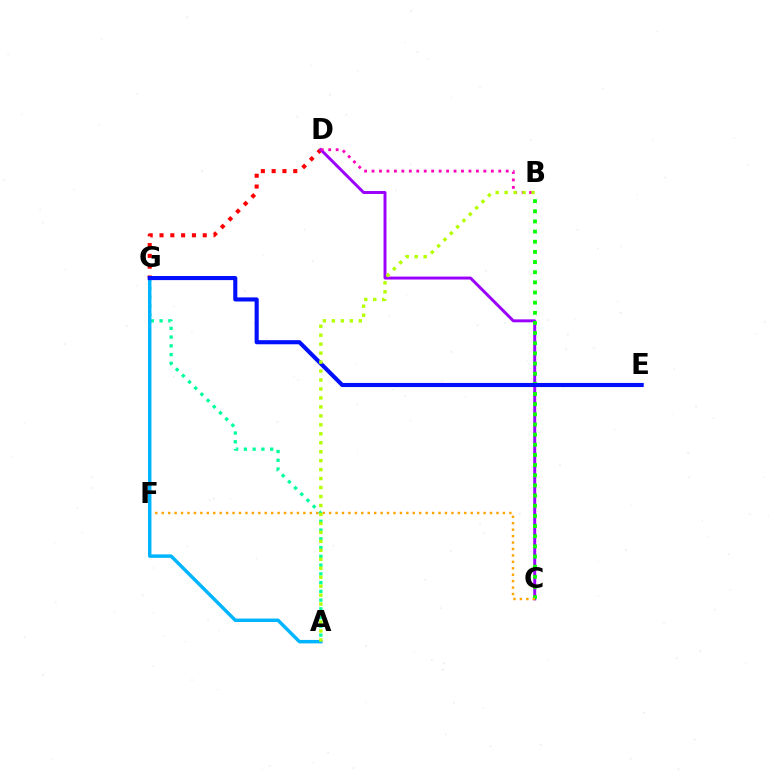{('D', 'G'): [{'color': '#ff0000', 'line_style': 'dotted', 'thickness': 2.93}], ('C', 'D'): [{'color': '#9b00ff', 'line_style': 'solid', 'thickness': 2.13}], ('B', 'D'): [{'color': '#ff00bd', 'line_style': 'dotted', 'thickness': 2.03}], ('B', 'C'): [{'color': '#08ff00', 'line_style': 'dotted', 'thickness': 2.76}], ('A', 'G'): [{'color': '#00ff9d', 'line_style': 'dotted', 'thickness': 2.38}, {'color': '#00b5ff', 'line_style': 'solid', 'thickness': 2.49}], ('C', 'F'): [{'color': '#ffa500', 'line_style': 'dotted', 'thickness': 1.75}], ('E', 'G'): [{'color': '#0010ff', 'line_style': 'solid', 'thickness': 2.95}], ('A', 'B'): [{'color': '#b3ff00', 'line_style': 'dotted', 'thickness': 2.44}]}